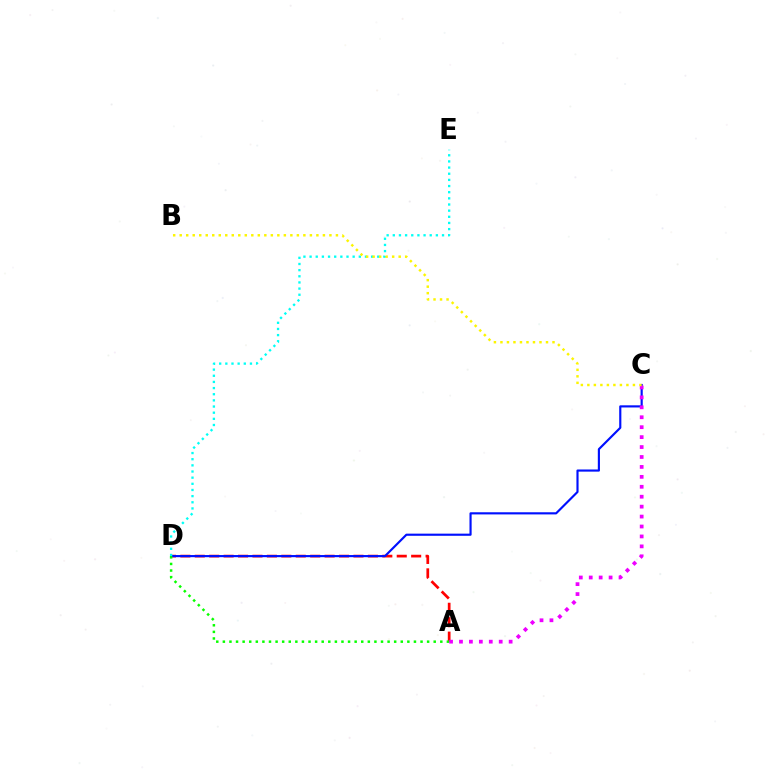{('A', 'D'): [{'color': '#ff0000', 'line_style': 'dashed', 'thickness': 1.96}, {'color': '#08ff00', 'line_style': 'dotted', 'thickness': 1.79}], ('C', 'D'): [{'color': '#0010ff', 'line_style': 'solid', 'thickness': 1.55}], ('A', 'C'): [{'color': '#ee00ff', 'line_style': 'dotted', 'thickness': 2.7}], ('D', 'E'): [{'color': '#00fff6', 'line_style': 'dotted', 'thickness': 1.67}], ('B', 'C'): [{'color': '#fcf500', 'line_style': 'dotted', 'thickness': 1.77}]}